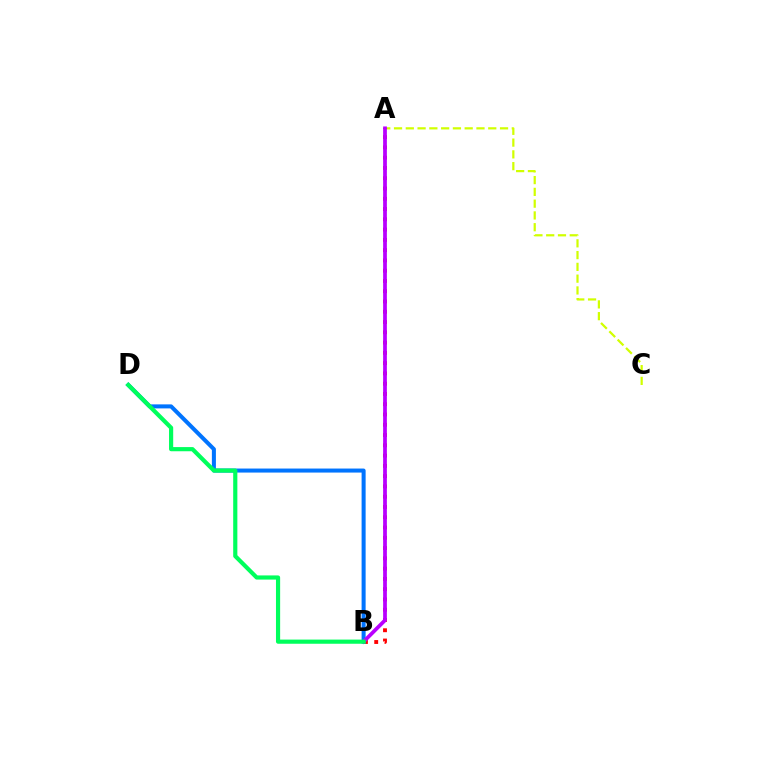{('A', 'C'): [{'color': '#d1ff00', 'line_style': 'dashed', 'thickness': 1.6}], ('A', 'B'): [{'color': '#ff0000', 'line_style': 'dotted', 'thickness': 2.79}, {'color': '#b900ff', 'line_style': 'solid', 'thickness': 2.69}], ('B', 'D'): [{'color': '#0074ff', 'line_style': 'solid', 'thickness': 2.9}, {'color': '#00ff5c', 'line_style': 'solid', 'thickness': 3.0}]}